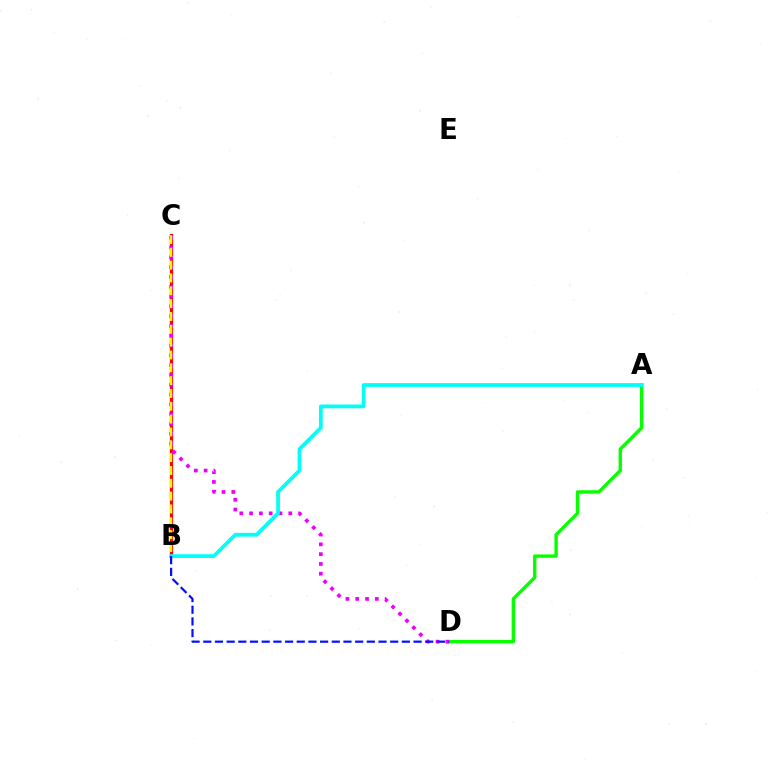{('B', 'C'): [{'color': '#ff0000', 'line_style': 'solid', 'thickness': 2.32}, {'color': '#fcf500', 'line_style': 'dashed', 'thickness': 1.74}], ('A', 'D'): [{'color': '#08ff00', 'line_style': 'solid', 'thickness': 2.45}], ('C', 'D'): [{'color': '#ee00ff', 'line_style': 'dotted', 'thickness': 2.66}], ('A', 'B'): [{'color': '#00fff6', 'line_style': 'solid', 'thickness': 2.7}], ('B', 'D'): [{'color': '#0010ff', 'line_style': 'dashed', 'thickness': 1.59}]}